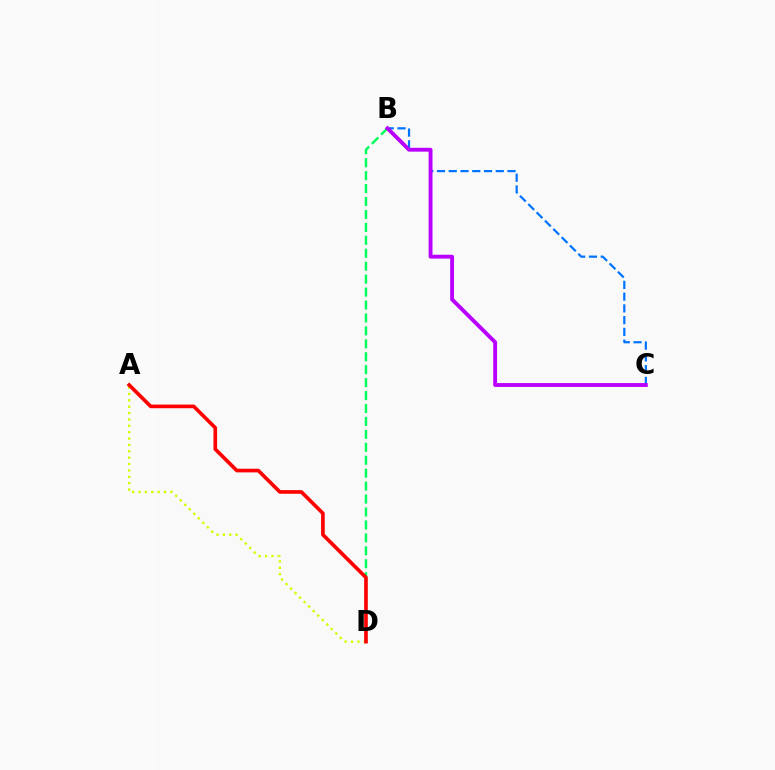{('B', 'C'): [{'color': '#0074ff', 'line_style': 'dashed', 'thickness': 1.6}, {'color': '#b900ff', 'line_style': 'solid', 'thickness': 2.78}], ('B', 'D'): [{'color': '#00ff5c', 'line_style': 'dashed', 'thickness': 1.76}], ('A', 'D'): [{'color': '#d1ff00', 'line_style': 'dotted', 'thickness': 1.73}, {'color': '#ff0000', 'line_style': 'solid', 'thickness': 2.63}]}